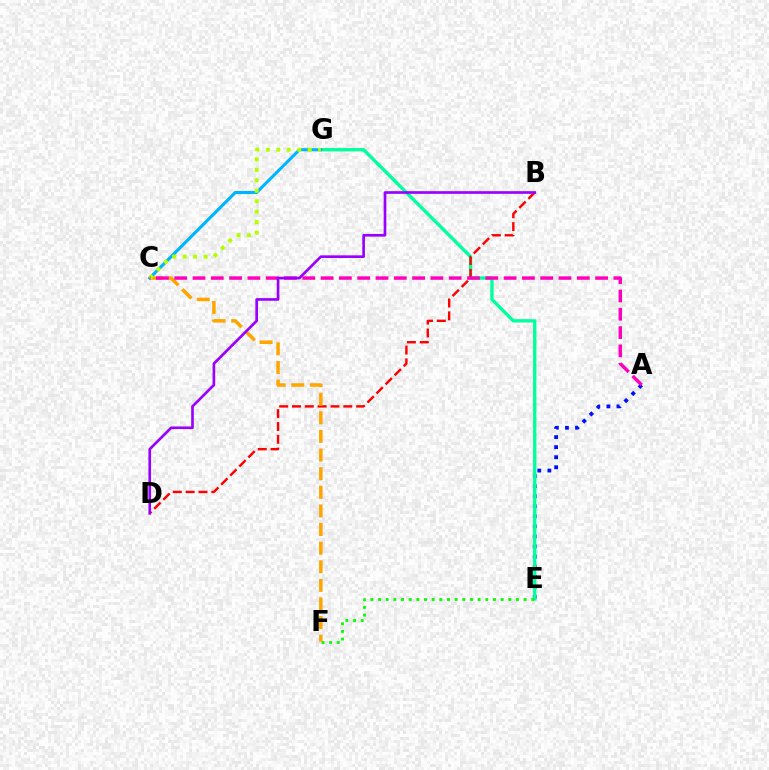{('A', 'E'): [{'color': '#0010ff', 'line_style': 'dotted', 'thickness': 2.73}], ('E', 'G'): [{'color': '#00ff9d', 'line_style': 'solid', 'thickness': 2.4}], ('C', 'G'): [{'color': '#00b5ff', 'line_style': 'solid', 'thickness': 2.23}, {'color': '#b3ff00', 'line_style': 'dotted', 'thickness': 2.84}], ('B', 'D'): [{'color': '#ff0000', 'line_style': 'dashed', 'thickness': 1.74}, {'color': '#9b00ff', 'line_style': 'solid', 'thickness': 1.92}], ('E', 'F'): [{'color': '#08ff00', 'line_style': 'dotted', 'thickness': 2.08}], ('C', 'F'): [{'color': '#ffa500', 'line_style': 'dashed', 'thickness': 2.53}], ('A', 'C'): [{'color': '#ff00bd', 'line_style': 'dashed', 'thickness': 2.49}]}